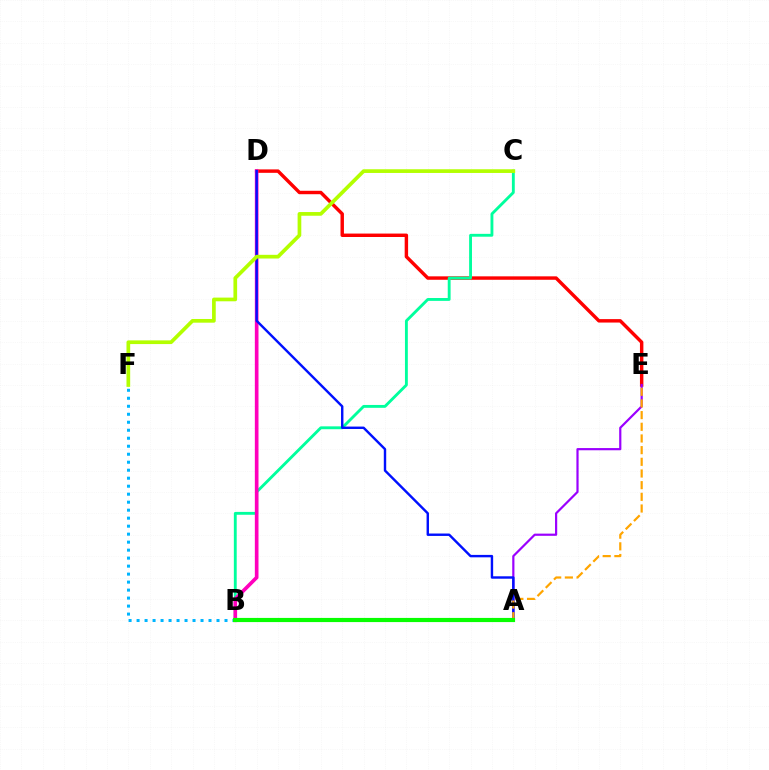{('D', 'E'): [{'color': '#ff0000', 'line_style': 'solid', 'thickness': 2.47}], ('B', 'C'): [{'color': '#00ff9d', 'line_style': 'solid', 'thickness': 2.06}], ('B', 'F'): [{'color': '#00b5ff', 'line_style': 'dotted', 'thickness': 2.17}], ('A', 'E'): [{'color': '#9b00ff', 'line_style': 'solid', 'thickness': 1.58}, {'color': '#ffa500', 'line_style': 'dashed', 'thickness': 1.59}], ('B', 'D'): [{'color': '#ff00bd', 'line_style': 'solid', 'thickness': 2.63}], ('A', 'D'): [{'color': '#0010ff', 'line_style': 'solid', 'thickness': 1.74}], ('C', 'F'): [{'color': '#b3ff00', 'line_style': 'solid', 'thickness': 2.66}], ('A', 'B'): [{'color': '#08ff00', 'line_style': 'solid', 'thickness': 3.0}]}